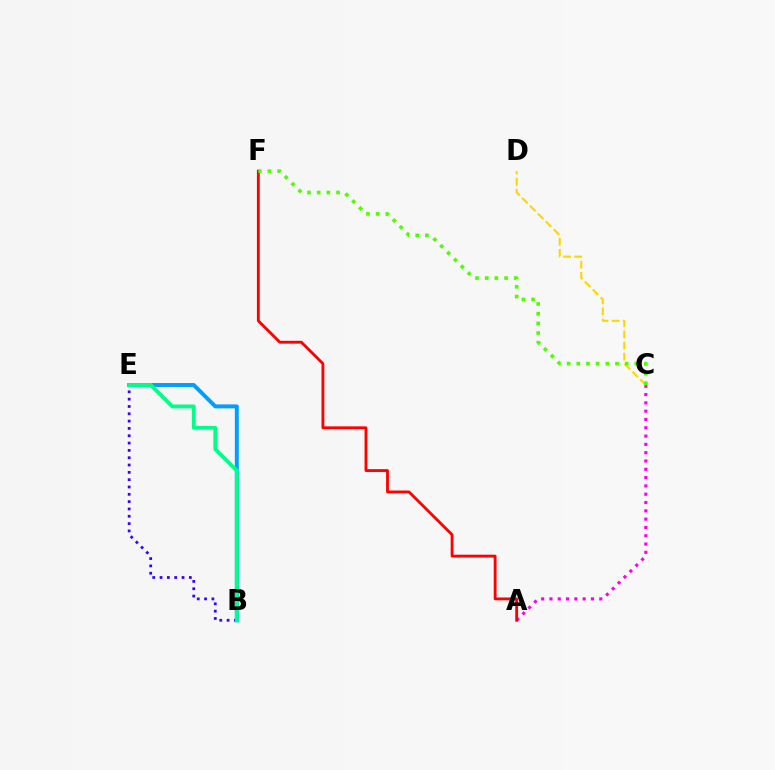{('A', 'C'): [{'color': '#ff00ed', 'line_style': 'dotted', 'thickness': 2.26}], ('C', 'D'): [{'color': '#ffd500', 'line_style': 'dashed', 'thickness': 1.51}], ('B', 'E'): [{'color': '#009eff', 'line_style': 'solid', 'thickness': 2.84}, {'color': '#3700ff', 'line_style': 'dotted', 'thickness': 1.99}, {'color': '#00ff86', 'line_style': 'solid', 'thickness': 2.75}], ('A', 'F'): [{'color': '#ff0000', 'line_style': 'solid', 'thickness': 2.04}], ('C', 'F'): [{'color': '#4fff00', 'line_style': 'dotted', 'thickness': 2.63}]}